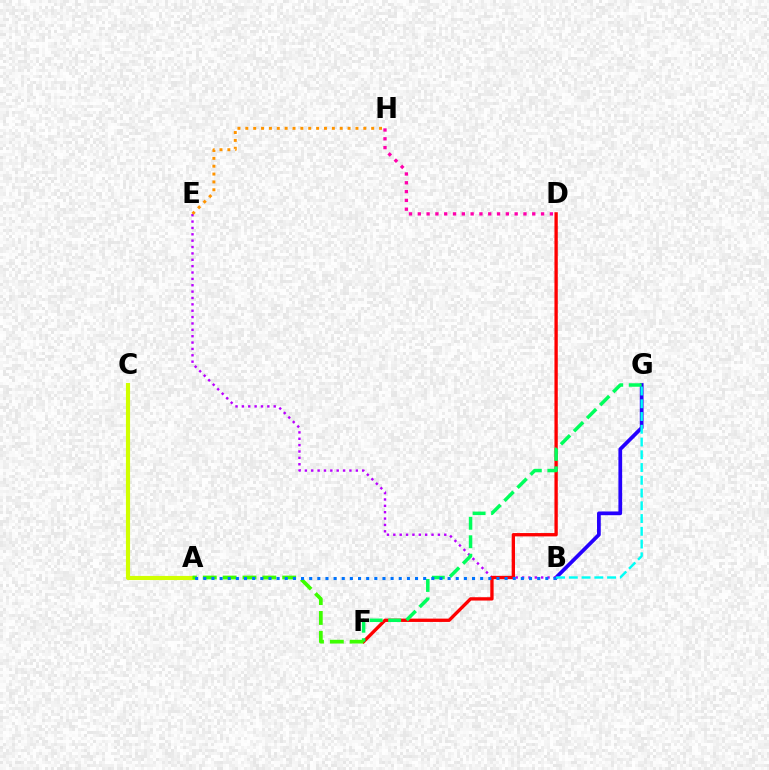{('B', 'G'): [{'color': '#2500ff', 'line_style': 'solid', 'thickness': 2.69}, {'color': '#00fff6', 'line_style': 'dashed', 'thickness': 1.73}], ('B', 'E'): [{'color': '#b900ff', 'line_style': 'dotted', 'thickness': 1.73}], ('E', 'H'): [{'color': '#ff9400', 'line_style': 'dotted', 'thickness': 2.14}], ('D', 'F'): [{'color': '#ff0000', 'line_style': 'solid', 'thickness': 2.4}], ('F', 'G'): [{'color': '#00ff5c', 'line_style': 'dashed', 'thickness': 2.51}], ('A', 'C'): [{'color': '#d1ff00', 'line_style': 'solid', 'thickness': 2.98}], ('A', 'F'): [{'color': '#3dff00', 'line_style': 'dashed', 'thickness': 2.7}], ('D', 'H'): [{'color': '#ff00ac', 'line_style': 'dotted', 'thickness': 2.39}], ('A', 'B'): [{'color': '#0074ff', 'line_style': 'dotted', 'thickness': 2.21}]}